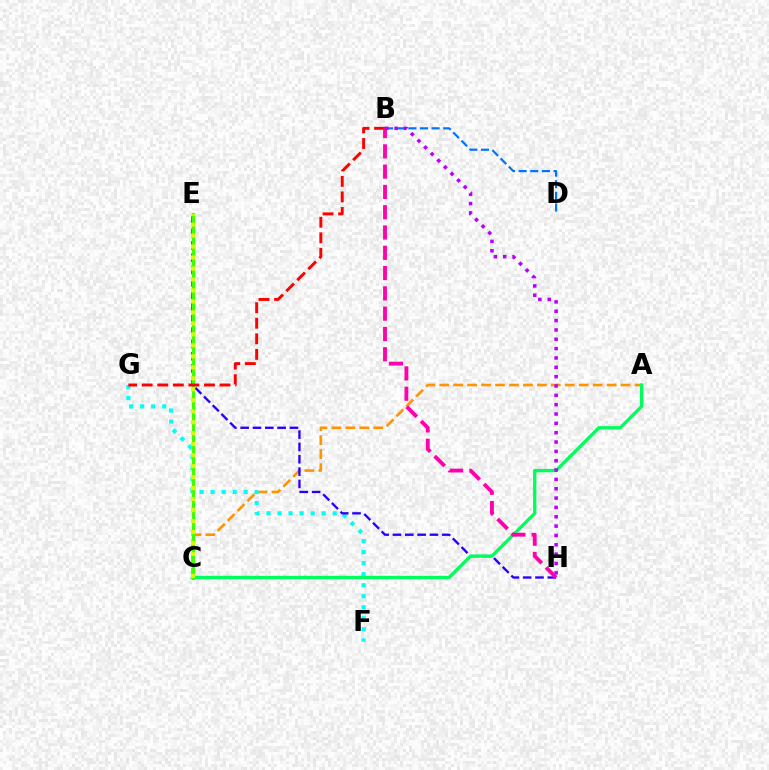{('A', 'C'): [{'color': '#ff9400', 'line_style': 'dashed', 'thickness': 1.9}, {'color': '#00ff5c', 'line_style': 'solid', 'thickness': 2.39}], ('F', 'G'): [{'color': '#00fff6', 'line_style': 'dotted', 'thickness': 3.0}], ('E', 'H'): [{'color': '#2500ff', 'line_style': 'dashed', 'thickness': 1.67}], ('B', 'D'): [{'color': '#0074ff', 'line_style': 'dashed', 'thickness': 1.58}], ('C', 'E'): [{'color': '#3dff00', 'line_style': 'solid', 'thickness': 2.33}, {'color': '#d1ff00', 'line_style': 'dotted', 'thickness': 2.98}], ('B', 'G'): [{'color': '#ff0000', 'line_style': 'dashed', 'thickness': 2.11}], ('B', 'H'): [{'color': '#ff00ac', 'line_style': 'dashed', 'thickness': 2.76}, {'color': '#b900ff', 'line_style': 'dotted', 'thickness': 2.54}]}